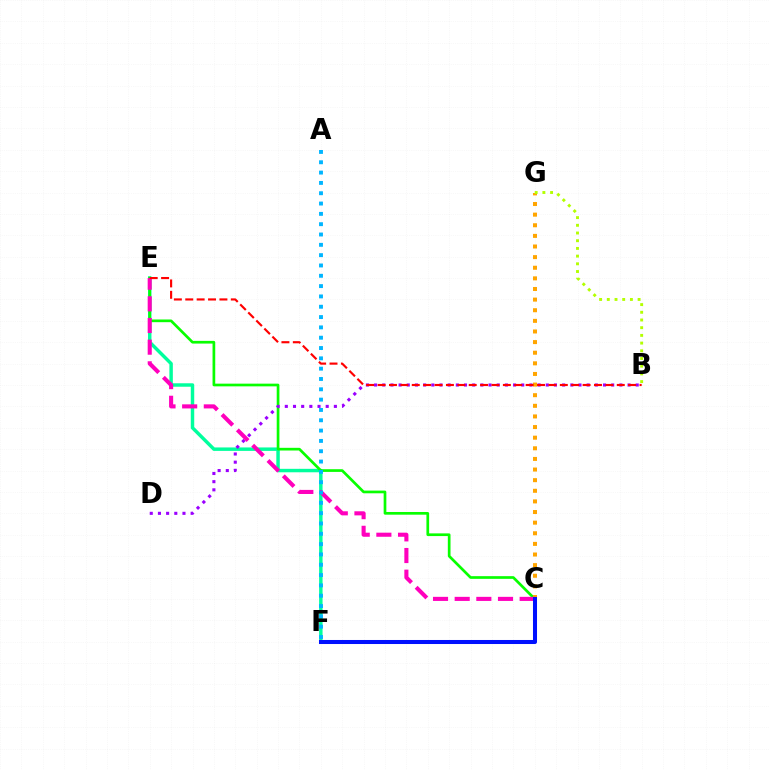{('E', 'F'): [{'color': '#00ff9d', 'line_style': 'solid', 'thickness': 2.49}], ('C', 'E'): [{'color': '#08ff00', 'line_style': 'solid', 'thickness': 1.94}, {'color': '#ff00bd', 'line_style': 'dashed', 'thickness': 2.94}], ('C', 'G'): [{'color': '#ffa500', 'line_style': 'dotted', 'thickness': 2.89}], ('B', 'D'): [{'color': '#9b00ff', 'line_style': 'dotted', 'thickness': 2.22}], ('C', 'F'): [{'color': '#0010ff', 'line_style': 'solid', 'thickness': 2.91}], ('B', 'G'): [{'color': '#b3ff00', 'line_style': 'dotted', 'thickness': 2.09}], ('B', 'E'): [{'color': '#ff0000', 'line_style': 'dashed', 'thickness': 1.55}], ('A', 'F'): [{'color': '#00b5ff', 'line_style': 'dotted', 'thickness': 2.8}]}